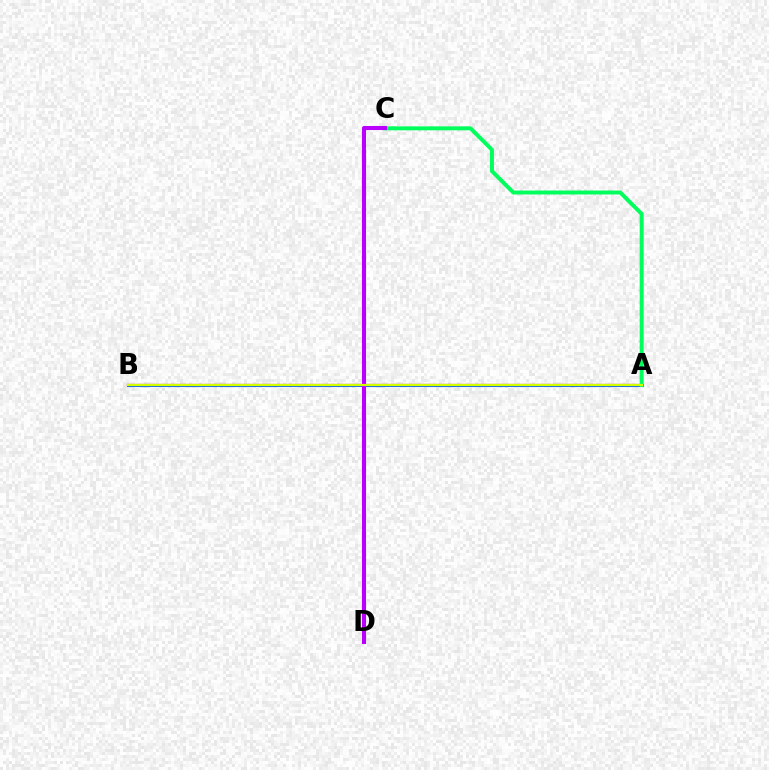{('A', 'B'): [{'color': '#0074ff', 'line_style': 'solid', 'thickness': 2.21}, {'color': '#ff0000', 'line_style': 'solid', 'thickness': 1.58}, {'color': '#d1ff00', 'line_style': 'solid', 'thickness': 1.56}], ('A', 'C'): [{'color': '#00ff5c', 'line_style': 'solid', 'thickness': 2.85}], ('C', 'D'): [{'color': '#b900ff', 'line_style': 'solid', 'thickness': 2.92}]}